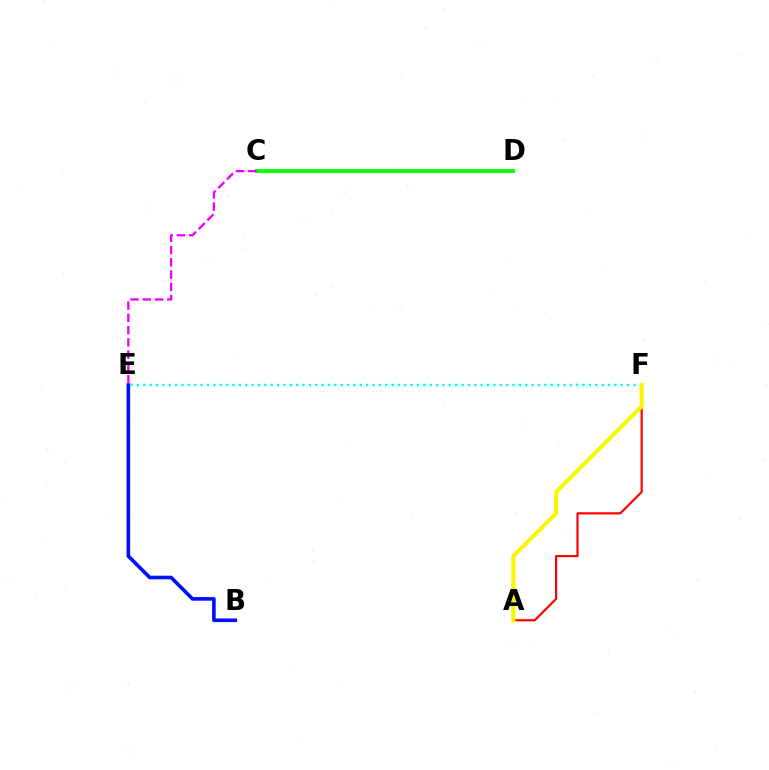{('B', 'E'): [{'color': '#0010ff', 'line_style': 'solid', 'thickness': 2.61}], ('C', 'D'): [{'color': '#08ff00', 'line_style': 'solid', 'thickness': 2.81}], ('C', 'E'): [{'color': '#ee00ff', 'line_style': 'dashed', 'thickness': 1.67}], ('A', 'F'): [{'color': '#ff0000', 'line_style': 'solid', 'thickness': 1.57}, {'color': '#fcf500', 'line_style': 'solid', 'thickness': 2.96}], ('E', 'F'): [{'color': '#00fff6', 'line_style': 'dotted', 'thickness': 1.73}]}